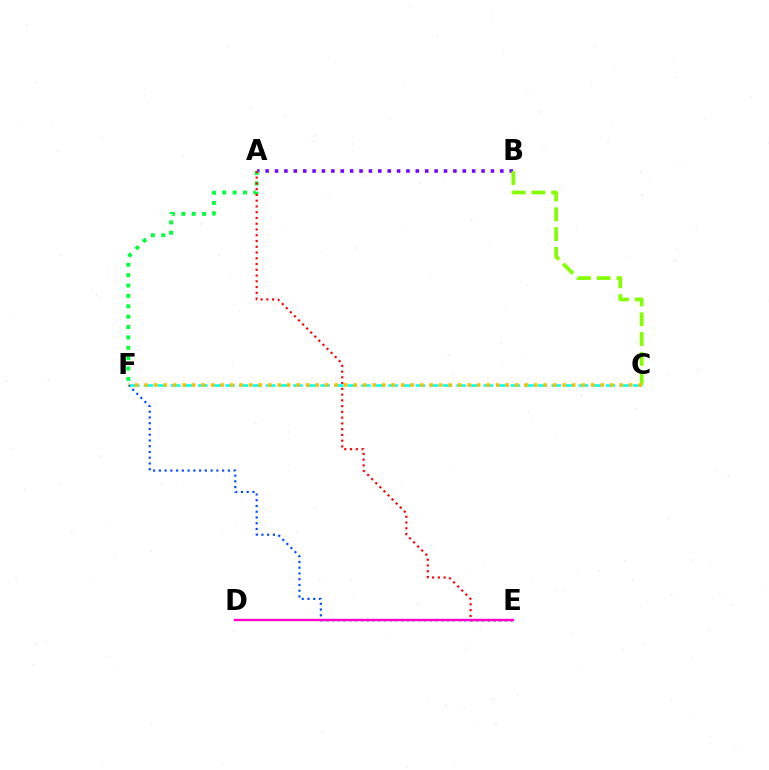{('A', 'B'): [{'color': '#7200ff', 'line_style': 'dotted', 'thickness': 2.55}], ('A', 'F'): [{'color': '#00ff39', 'line_style': 'dotted', 'thickness': 2.82}], ('B', 'C'): [{'color': '#84ff00', 'line_style': 'dashed', 'thickness': 2.69}], ('A', 'E'): [{'color': '#ff0000', 'line_style': 'dotted', 'thickness': 1.56}], ('C', 'F'): [{'color': '#00fff6', 'line_style': 'dashed', 'thickness': 1.85}, {'color': '#ffbd00', 'line_style': 'dotted', 'thickness': 2.58}], ('E', 'F'): [{'color': '#004bff', 'line_style': 'dotted', 'thickness': 1.56}], ('D', 'E'): [{'color': '#ff00cf', 'line_style': 'solid', 'thickness': 1.72}]}